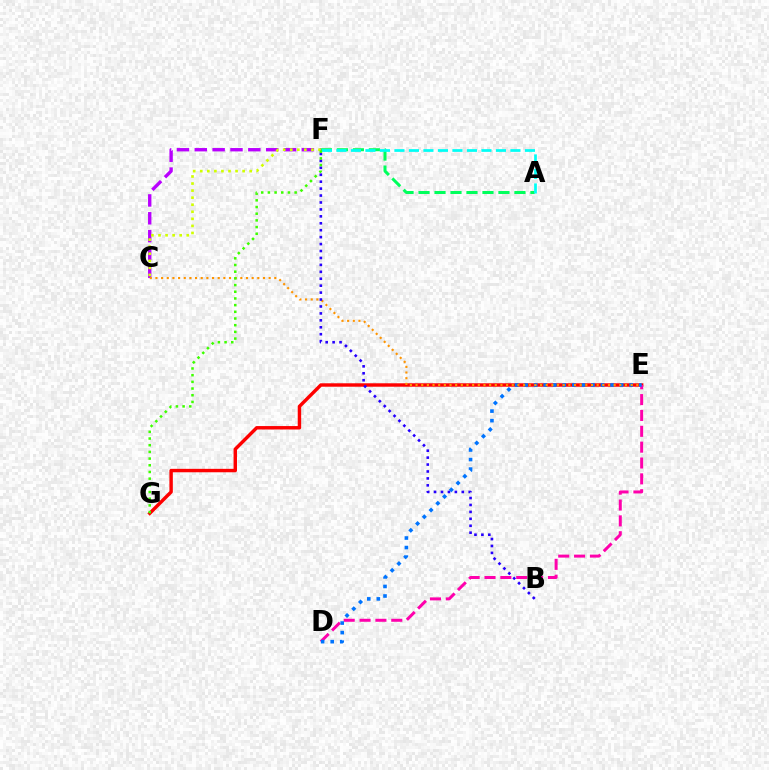{('E', 'G'): [{'color': '#ff0000', 'line_style': 'solid', 'thickness': 2.47}], ('C', 'F'): [{'color': '#b900ff', 'line_style': 'dashed', 'thickness': 2.42}, {'color': '#d1ff00', 'line_style': 'dotted', 'thickness': 1.92}], ('A', 'F'): [{'color': '#00ff5c', 'line_style': 'dashed', 'thickness': 2.17}, {'color': '#00fff6', 'line_style': 'dashed', 'thickness': 1.97}], ('D', 'E'): [{'color': '#ff00ac', 'line_style': 'dashed', 'thickness': 2.15}, {'color': '#0074ff', 'line_style': 'dotted', 'thickness': 2.59}], ('C', 'E'): [{'color': '#ff9400', 'line_style': 'dotted', 'thickness': 1.54}], ('B', 'F'): [{'color': '#2500ff', 'line_style': 'dotted', 'thickness': 1.88}], ('F', 'G'): [{'color': '#3dff00', 'line_style': 'dotted', 'thickness': 1.82}]}